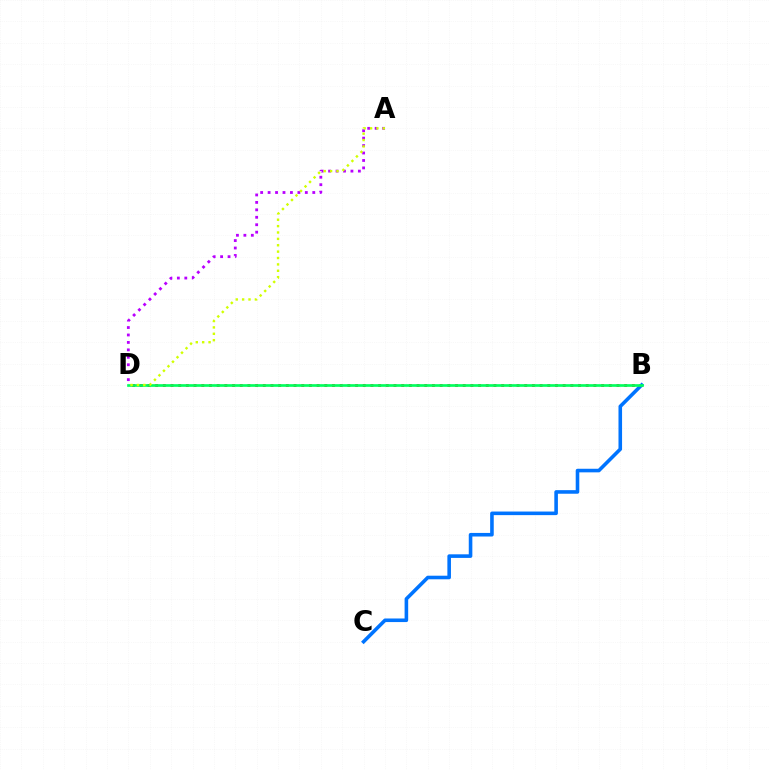{('A', 'D'): [{'color': '#b900ff', 'line_style': 'dotted', 'thickness': 2.02}, {'color': '#d1ff00', 'line_style': 'dotted', 'thickness': 1.73}], ('B', 'D'): [{'color': '#ff0000', 'line_style': 'dotted', 'thickness': 2.09}, {'color': '#00ff5c', 'line_style': 'solid', 'thickness': 1.93}], ('B', 'C'): [{'color': '#0074ff', 'line_style': 'solid', 'thickness': 2.58}]}